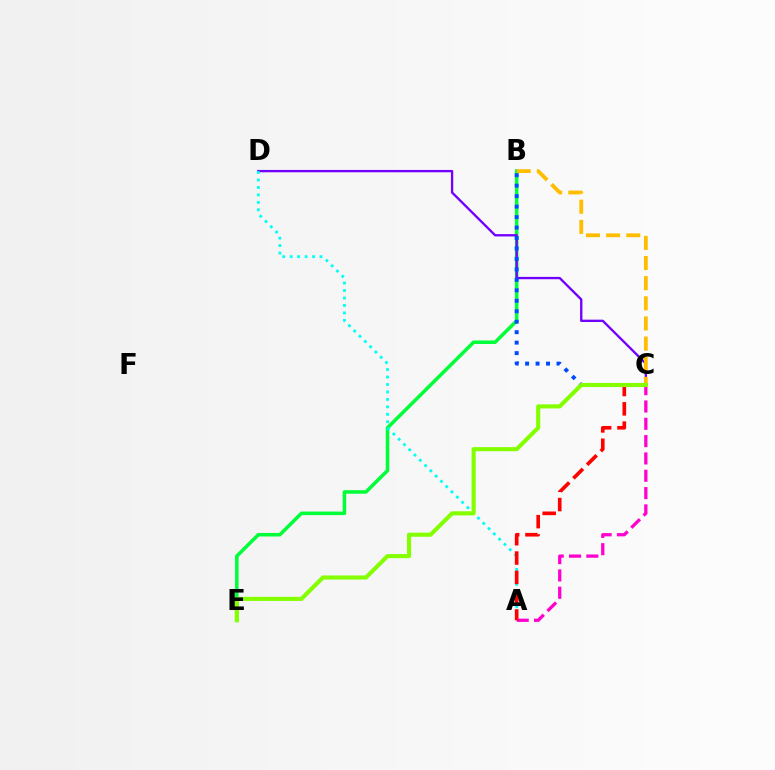{('B', 'E'): [{'color': '#00ff39', 'line_style': 'solid', 'thickness': 2.54}], ('C', 'D'): [{'color': '#7200ff', 'line_style': 'solid', 'thickness': 1.68}], ('A', 'D'): [{'color': '#00fff6', 'line_style': 'dotted', 'thickness': 2.03}], ('A', 'C'): [{'color': '#ff00cf', 'line_style': 'dashed', 'thickness': 2.35}, {'color': '#ff0000', 'line_style': 'dashed', 'thickness': 2.62}], ('B', 'C'): [{'color': '#004bff', 'line_style': 'dotted', 'thickness': 2.84}, {'color': '#ffbd00', 'line_style': 'dashed', 'thickness': 2.74}], ('C', 'E'): [{'color': '#84ff00', 'line_style': 'solid', 'thickness': 2.96}]}